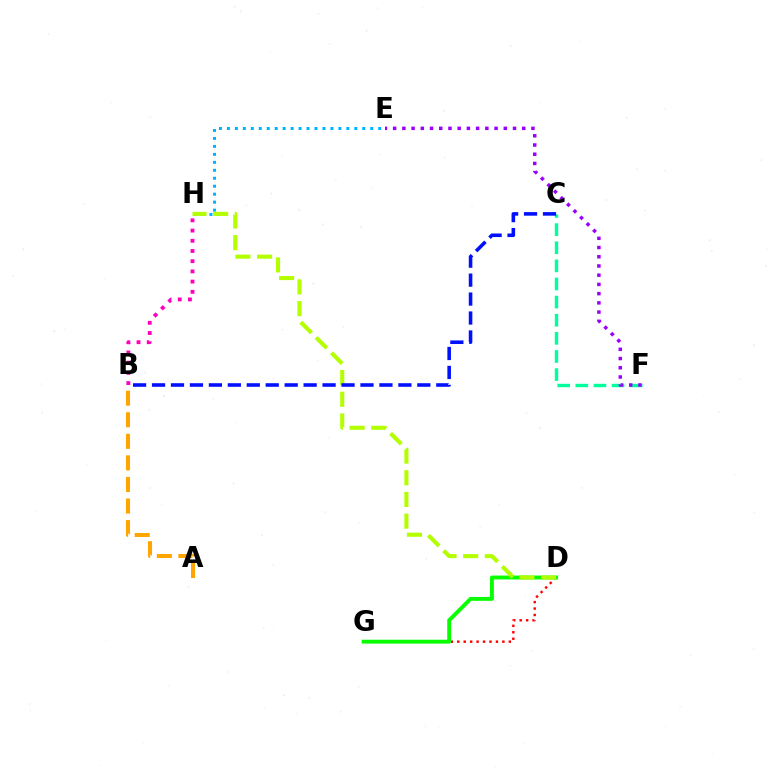{('A', 'B'): [{'color': '#ffa500', 'line_style': 'dashed', 'thickness': 2.93}], ('B', 'H'): [{'color': '#ff00bd', 'line_style': 'dotted', 'thickness': 2.77}], ('E', 'H'): [{'color': '#00b5ff', 'line_style': 'dotted', 'thickness': 2.16}], ('D', 'G'): [{'color': '#ff0000', 'line_style': 'dotted', 'thickness': 1.75}, {'color': '#08ff00', 'line_style': 'solid', 'thickness': 2.8}], ('C', 'F'): [{'color': '#00ff9d', 'line_style': 'dashed', 'thickness': 2.46}], ('D', 'H'): [{'color': '#b3ff00', 'line_style': 'dashed', 'thickness': 2.95}], ('B', 'C'): [{'color': '#0010ff', 'line_style': 'dashed', 'thickness': 2.57}], ('E', 'F'): [{'color': '#9b00ff', 'line_style': 'dotted', 'thickness': 2.51}]}